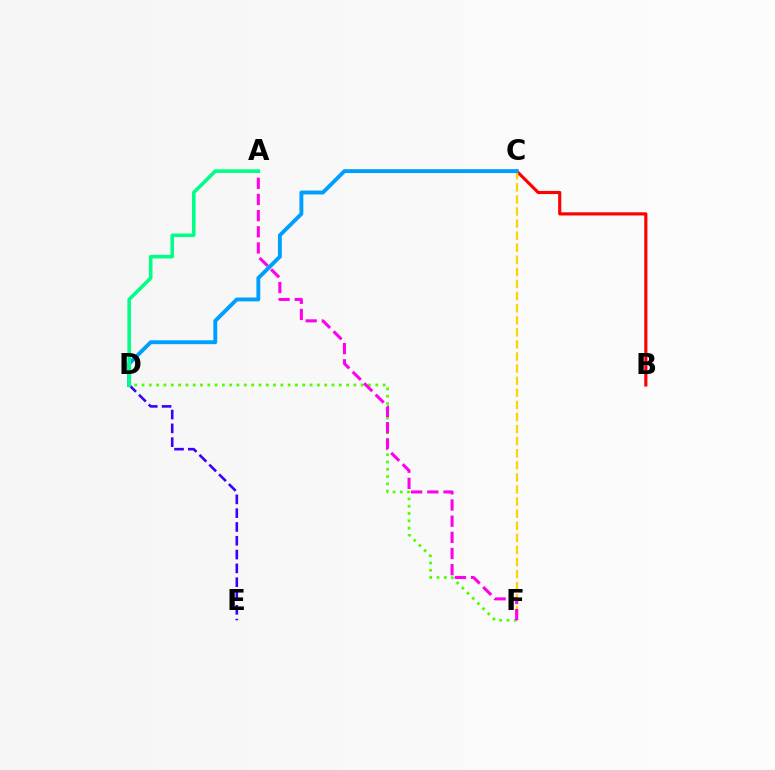{('B', 'C'): [{'color': '#ff0000', 'line_style': 'solid', 'thickness': 2.27}], ('D', 'E'): [{'color': '#3700ff', 'line_style': 'dashed', 'thickness': 1.88}], ('D', 'F'): [{'color': '#4fff00', 'line_style': 'dotted', 'thickness': 1.98}], ('C', 'F'): [{'color': '#ffd500', 'line_style': 'dashed', 'thickness': 1.64}], ('A', 'F'): [{'color': '#ff00ed', 'line_style': 'dashed', 'thickness': 2.2}], ('C', 'D'): [{'color': '#009eff', 'line_style': 'solid', 'thickness': 2.8}], ('A', 'D'): [{'color': '#00ff86', 'line_style': 'solid', 'thickness': 2.57}]}